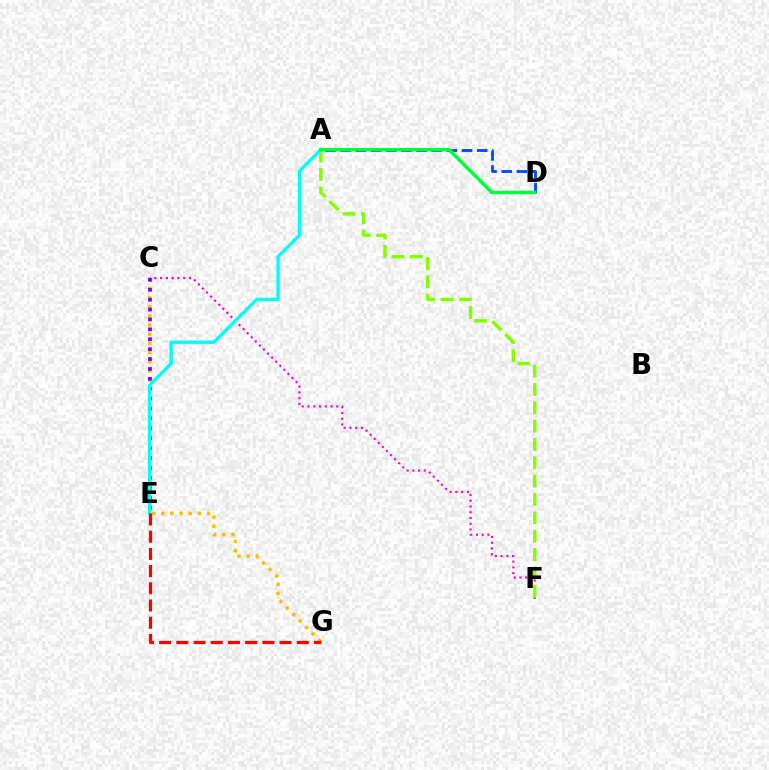{('C', 'F'): [{'color': '#ff00cf', 'line_style': 'dotted', 'thickness': 1.56}], ('A', 'F'): [{'color': '#84ff00', 'line_style': 'dashed', 'thickness': 2.49}], ('A', 'D'): [{'color': '#004bff', 'line_style': 'dashed', 'thickness': 2.06}, {'color': '#00ff39', 'line_style': 'solid', 'thickness': 2.5}], ('C', 'G'): [{'color': '#ffbd00', 'line_style': 'dotted', 'thickness': 2.49}], ('C', 'E'): [{'color': '#7200ff', 'line_style': 'dotted', 'thickness': 2.69}], ('A', 'E'): [{'color': '#00fff6', 'line_style': 'solid', 'thickness': 2.42}], ('E', 'G'): [{'color': '#ff0000', 'line_style': 'dashed', 'thickness': 2.34}]}